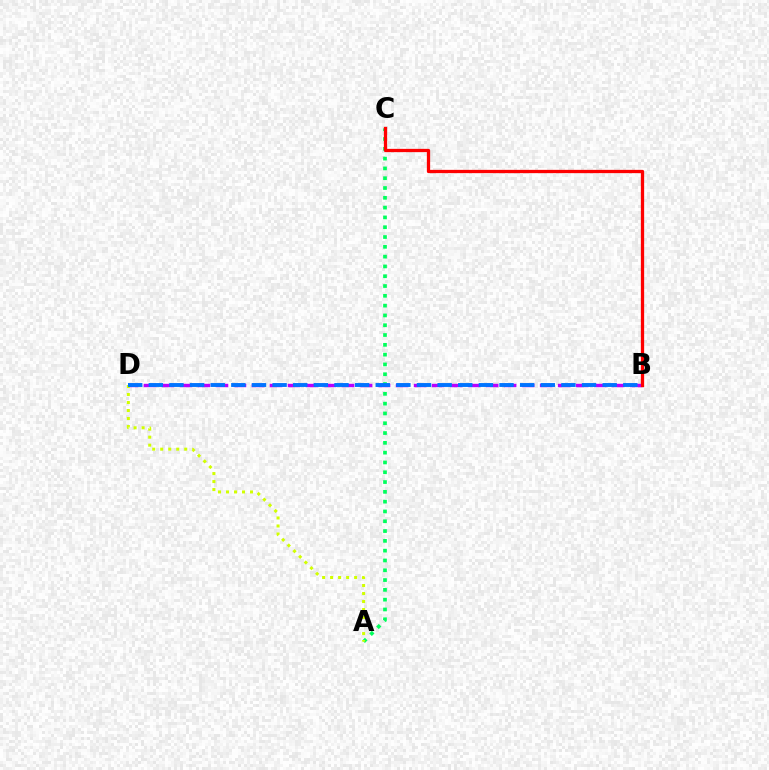{('B', 'D'): [{'color': '#b900ff', 'line_style': 'dashed', 'thickness': 2.45}, {'color': '#0074ff', 'line_style': 'dashed', 'thickness': 2.8}], ('A', 'C'): [{'color': '#00ff5c', 'line_style': 'dotted', 'thickness': 2.66}], ('B', 'C'): [{'color': '#ff0000', 'line_style': 'solid', 'thickness': 2.36}], ('A', 'D'): [{'color': '#d1ff00', 'line_style': 'dotted', 'thickness': 2.17}]}